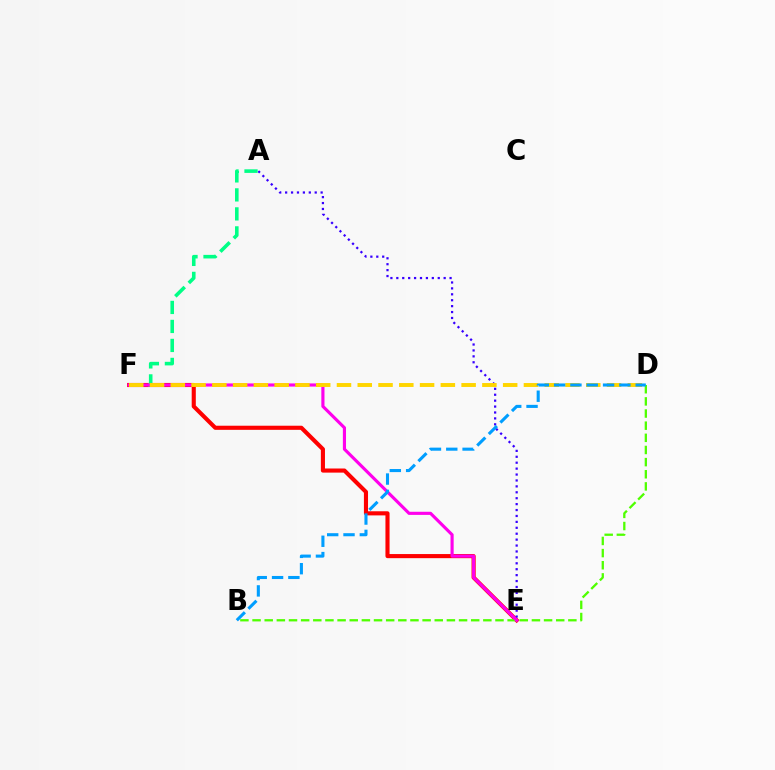{('E', 'F'): [{'color': '#ff0000', 'line_style': 'solid', 'thickness': 2.96}, {'color': '#ff00ed', 'line_style': 'solid', 'thickness': 2.26}], ('B', 'D'): [{'color': '#4fff00', 'line_style': 'dashed', 'thickness': 1.65}, {'color': '#009eff', 'line_style': 'dashed', 'thickness': 2.22}], ('A', 'E'): [{'color': '#3700ff', 'line_style': 'dotted', 'thickness': 1.61}], ('A', 'F'): [{'color': '#00ff86', 'line_style': 'dashed', 'thickness': 2.58}], ('D', 'F'): [{'color': '#ffd500', 'line_style': 'dashed', 'thickness': 2.82}]}